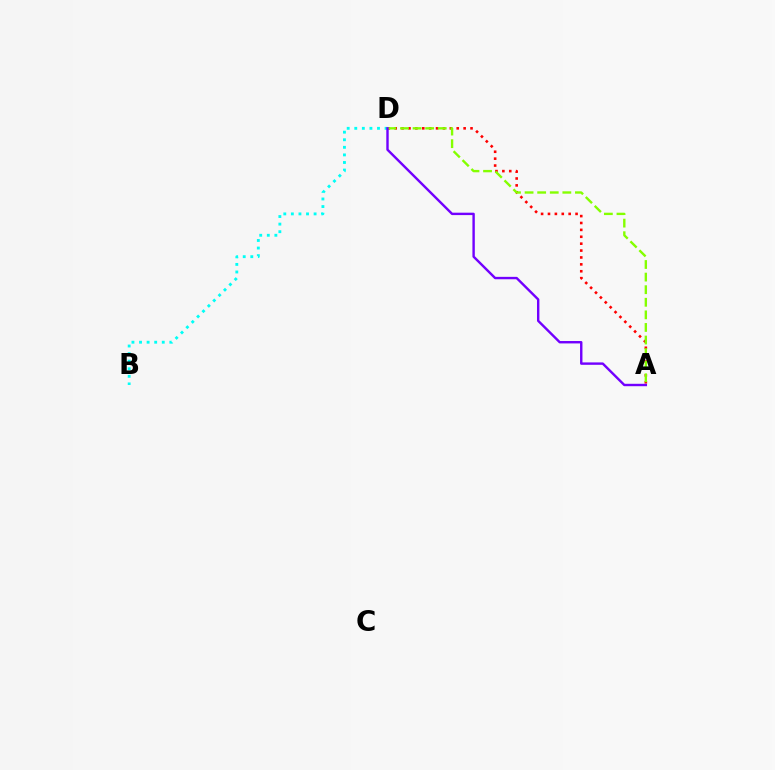{('A', 'D'): [{'color': '#ff0000', 'line_style': 'dotted', 'thickness': 1.87}, {'color': '#84ff00', 'line_style': 'dashed', 'thickness': 1.71}, {'color': '#7200ff', 'line_style': 'solid', 'thickness': 1.73}], ('B', 'D'): [{'color': '#00fff6', 'line_style': 'dotted', 'thickness': 2.06}]}